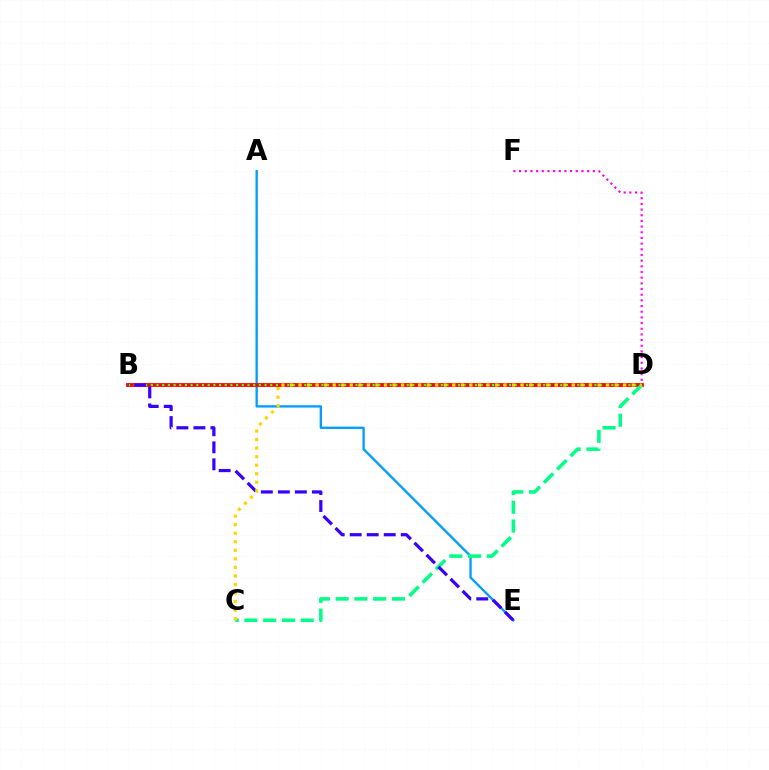{('D', 'F'): [{'color': '#ff00ed', 'line_style': 'dotted', 'thickness': 1.54}], ('A', 'E'): [{'color': '#009eff', 'line_style': 'solid', 'thickness': 1.68}], ('B', 'D'): [{'color': '#ff0000', 'line_style': 'solid', 'thickness': 2.73}, {'color': '#4fff00', 'line_style': 'dotted', 'thickness': 1.55}], ('C', 'D'): [{'color': '#00ff86', 'line_style': 'dashed', 'thickness': 2.55}, {'color': '#ffd500', 'line_style': 'dotted', 'thickness': 2.32}], ('B', 'E'): [{'color': '#3700ff', 'line_style': 'dashed', 'thickness': 2.31}]}